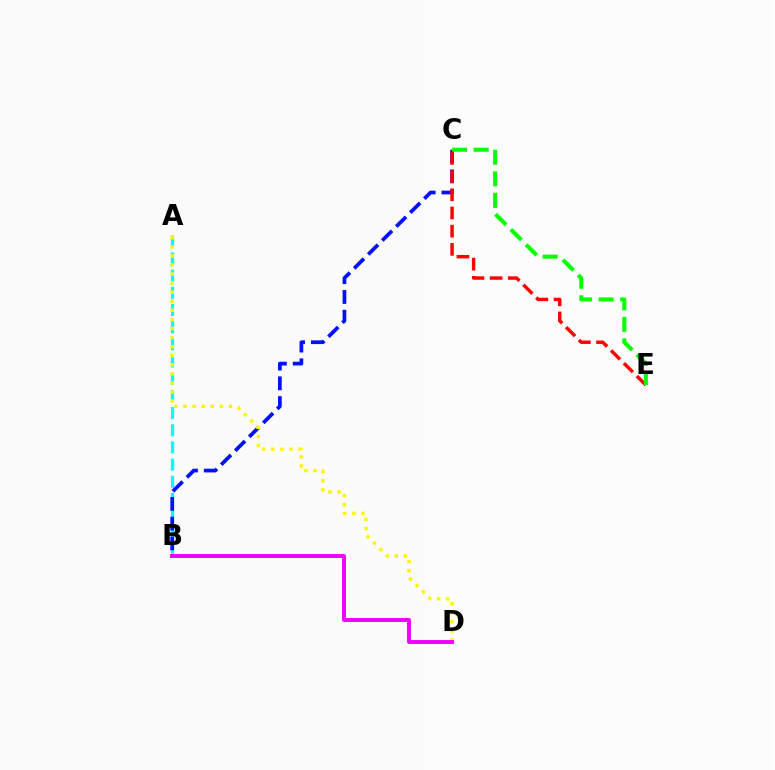{('A', 'B'): [{'color': '#00fff6', 'line_style': 'dashed', 'thickness': 2.33}], ('B', 'C'): [{'color': '#0010ff', 'line_style': 'dashed', 'thickness': 2.69}], ('C', 'E'): [{'color': '#ff0000', 'line_style': 'dashed', 'thickness': 2.47}, {'color': '#08ff00', 'line_style': 'dashed', 'thickness': 2.93}], ('A', 'D'): [{'color': '#fcf500', 'line_style': 'dotted', 'thickness': 2.47}], ('B', 'D'): [{'color': '#ee00ff', 'line_style': 'solid', 'thickness': 2.81}]}